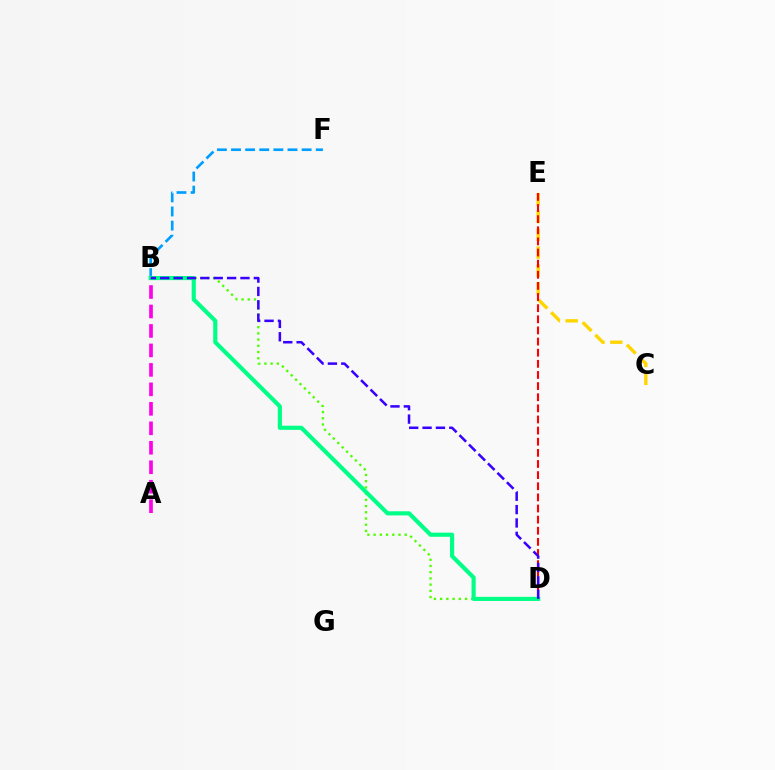{('C', 'E'): [{'color': '#ffd500', 'line_style': 'dashed', 'thickness': 2.42}], ('B', 'D'): [{'color': '#4fff00', 'line_style': 'dotted', 'thickness': 1.69}, {'color': '#00ff86', 'line_style': 'solid', 'thickness': 2.98}, {'color': '#3700ff', 'line_style': 'dashed', 'thickness': 1.82}], ('D', 'E'): [{'color': '#ff0000', 'line_style': 'dashed', 'thickness': 1.51}], ('B', 'F'): [{'color': '#009eff', 'line_style': 'dashed', 'thickness': 1.92}], ('A', 'B'): [{'color': '#ff00ed', 'line_style': 'dashed', 'thickness': 2.65}]}